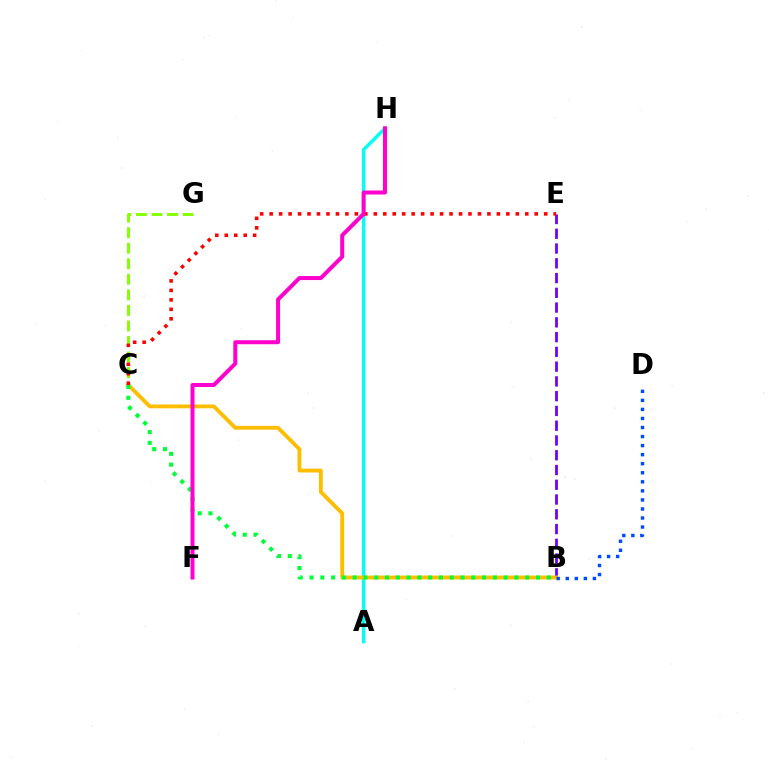{('B', 'E'): [{'color': '#7200ff', 'line_style': 'dashed', 'thickness': 2.01}], ('C', 'G'): [{'color': '#84ff00', 'line_style': 'dashed', 'thickness': 2.11}], ('A', 'H'): [{'color': '#00fff6', 'line_style': 'solid', 'thickness': 2.46}], ('B', 'C'): [{'color': '#ffbd00', 'line_style': 'solid', 'thickness': 2.77}, {'color': '#00ff39', 'line_style': 'dotted', 'thickness': 2.93}], ('C', 'E'): [{'color': '#ff0000', 'line_style': 'dotted', 'thickness': 2.57}], ('F', 'H'): [{'color': '#ff00cf', 'line_style': 'solid', 'thickness': 2.87}], ('B', 'D'): [{'color': '#004bff', 'line_style': 'dotted', 'thickness': 2.46}]}